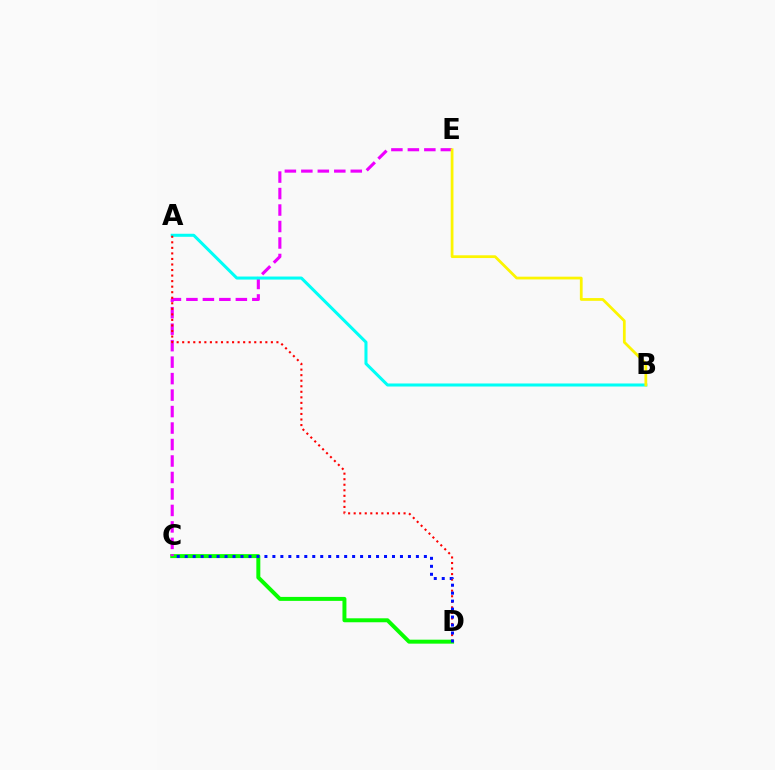{('C', 'D'): [{'color': '#08ff00', 'line_style': 'solid', 'thickness': 2.85}, {'color': '#0010ff', 'line_style': 'dotted', 'thickness': 2.17}], ('C', 'E'): [{'color': '#ee00ff', 'line_style': 'dashed', 'thickness': 2.24}], ('A', 'B'): [{'color': '#00fff6', 'line_style': 'solid', 'thickness': 2.19}], ('A', 'D'): [{'color': '#ff0000', 'line_style': 'dotted', 'thickness': 1.51}], ('B', 'E'): [{'color': '#fcf500', 'line_style': 'solid', 'thickness': 1.98}]}